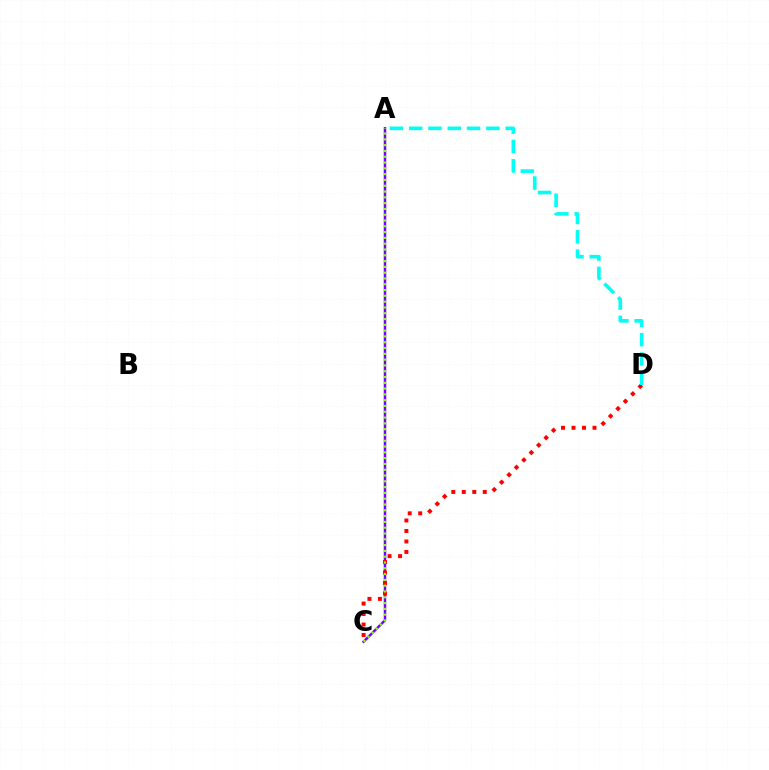{('A', 'C'): [{'color': '#7200ff', 'line_style': 'solid', 'thickness': 1.79}, {'color': '#84ff00', 'line_style': 'dotted', 'thickness': 1.57}], ('C', 'D'): [{'color': '#ff0000', 'line_style': 'dotted', 'thickness': 2.85}], ('A', 'D'): [{'color': '#00fff6', 'line_style': 'dashed', 'thickness': 2.62}]}